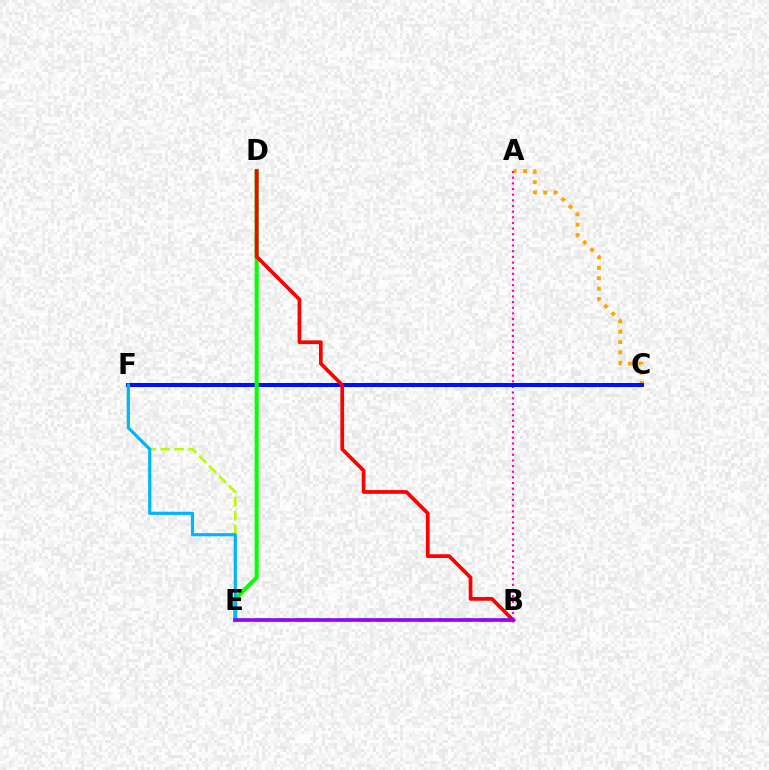{('A', 'C'): [{'color': '#ffa500', 'line_style': 'dotted', 'thickness': 2.82}], ('A', 'B'): [{'color': '#ff00bd', 'line_style': 'dotted', 'thickness': 1.54}], ('E', 'F'): [{'color': '#b3ff00', 'line_style': 'dashed', 'thickness': 1.89}, {'color': '#00b5ff', 'line_style': 'solid', 'thickness': 2.29}], ('B', 'E'): [{'color': '#00ff9d', 'line_style': 'dashed', 'thickness': 2.76}, {'color': '#9b00ff', 'line_style': 'solid', 'thickness': 2.6}], ('C', 'F'): [{'color': '#0010ff', 'line_style': 'solid', 'thickness': 2.9}], ('D', 'E'): [{'color': '#08ff00', 'line_style': 'solid', 'thickness': 2.93}], ('B', 'D'): [{'color': '#ff0000', 'line_style': 'solid', 'thickness': 2.68}]}